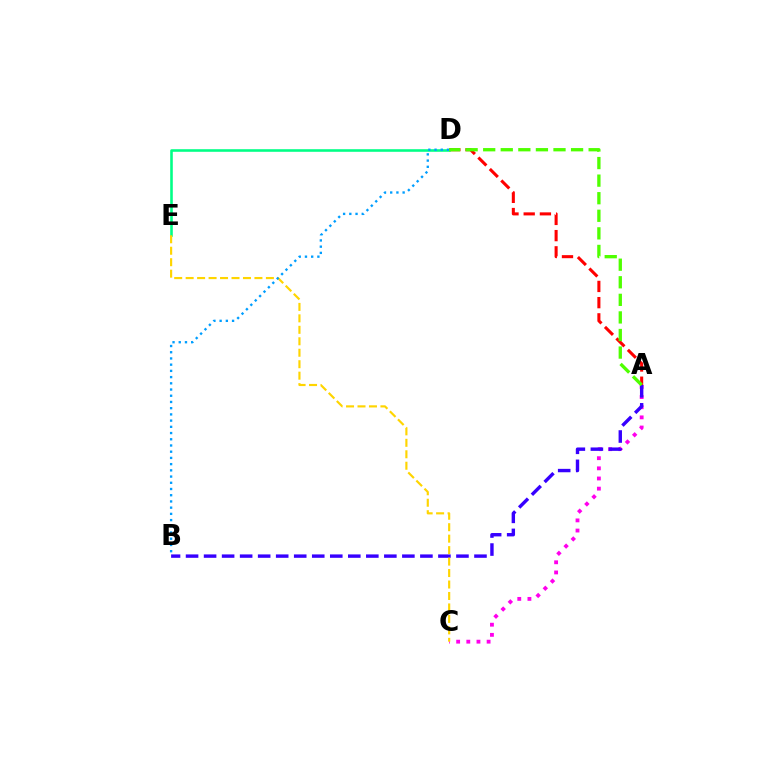{('A', 'D'): [{'color': '#ff0000', 'line_style': 'dashed', 'thickness': 2.2}, {'color': '#4fff00', 'line_style': 'dashed', 'thickness': 2.39}], ('A', 'C'): [{'color': '#ff00ed', 'line_style': 'dotted', 'thickness': 2.76}], ('A', 'B'): [{'color': '#3700ff', 'line_style': 'dashed', 'thickness': 2.45}], ('D', 'E'): [{'color': '#00ff86', 'line_style': 'solid', 'thickness': 1.86}], ('C', 'E'): [{'color': '#ffd500', 'line_style': 'dashed', 'thickness': 1.56}], ('B', 'D'): [{'color': '#009eff', 'line_style': 'dotted', 'thickness': 1.69}]}